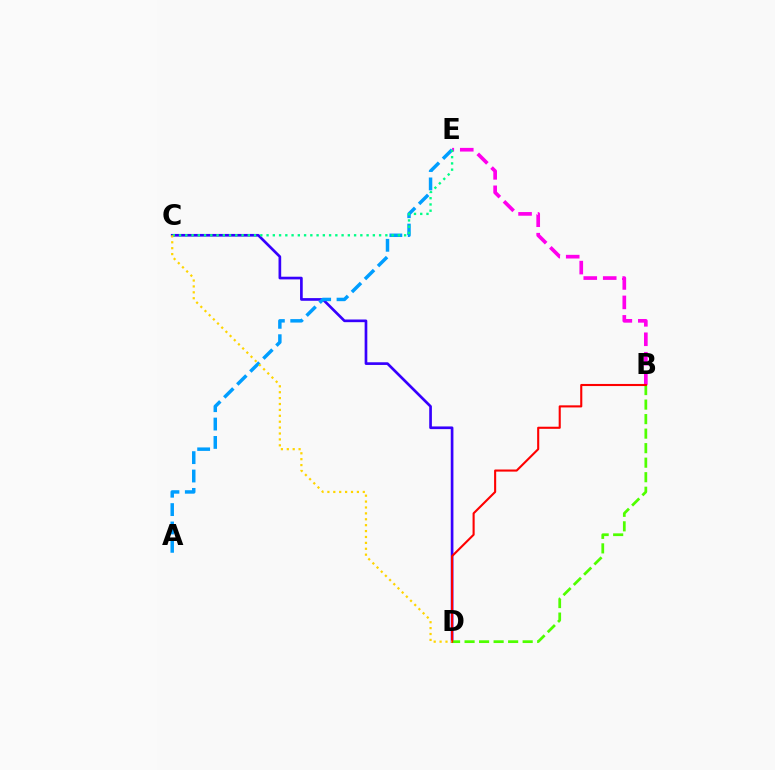{('C', 'D'): [{'color': '#3700ff', 'line_style': 'solid', 'thickness': 1.93}, {'color': '#ffd500', 'line_style': 'dotted', 'thickness': 1.6}], ('B', 'D'): [{'color': '#4fff00', 'line_style': 'dashed', 'thickness': 1.97}, {'color': '#ff0000', 'line_style': 'solid', 'thickness': 1.51}], ('B', 'E'): [{'color': '#ff00ed', 'line_style': 'dashed', 'thickness': 2.64}], ('A', 'E'): [{'color': '#009eff', 'line_style': 'dashed', 'thickness': 2.5}], ('C', 'E'): [{'color': '#00ff86', 'line_style': 'dotted', 'thickness': 1.7}]}